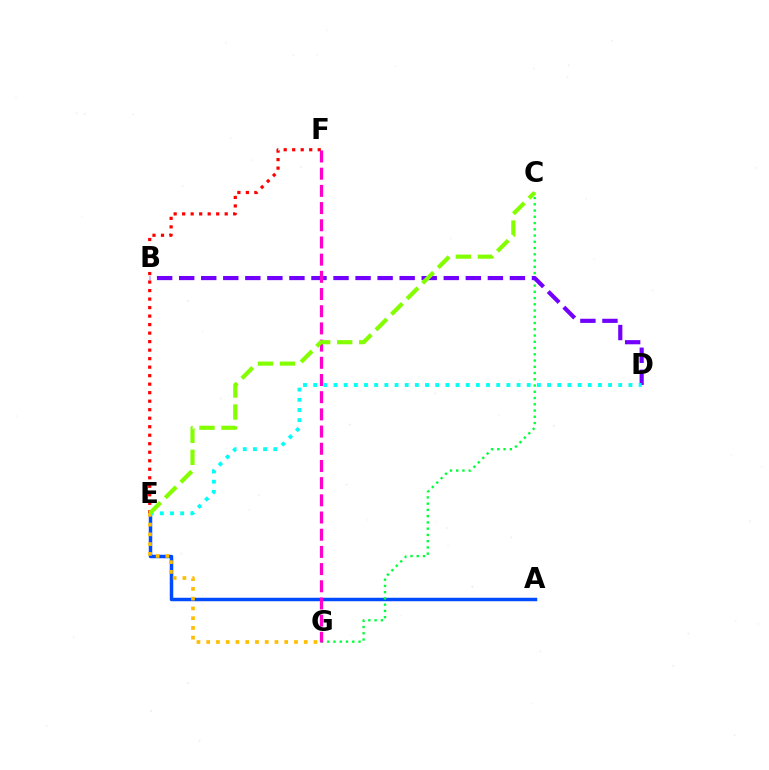{('A', 'E'): [{'color': '#004bff', 'line_style': 'solid', 'thickness': 2.5}], ('C', 'G'): [{'color': '#00ff39', 'line_style': 'dotted', 'thickness': 1.7}], ('B', 'D'): [{'color': '#7200ff', 'line_style': 'dashed', 'thickness': 3.0}], ('D', 'E'): [{'color': '#00fff6', 'line_style': 'dotted', 'thickness': 2.76}], ('E', 'F'): [{'color': '#ff0000', 'line_style': 'dotted', 'thickness': 2.31}], ('F', 'G'): [{'color': '#ff00cf', 'line_style': 'dashed', 'thickness': 2.34}], ('E', 'G'): [{'color': '#ffbd00', 'line_style': 'dotted', 'thickness': 2.65}], ('C', 'E'): [{'color': '#84ff00', 'line_style': 'dashed', 'thickness': 2.99}]}